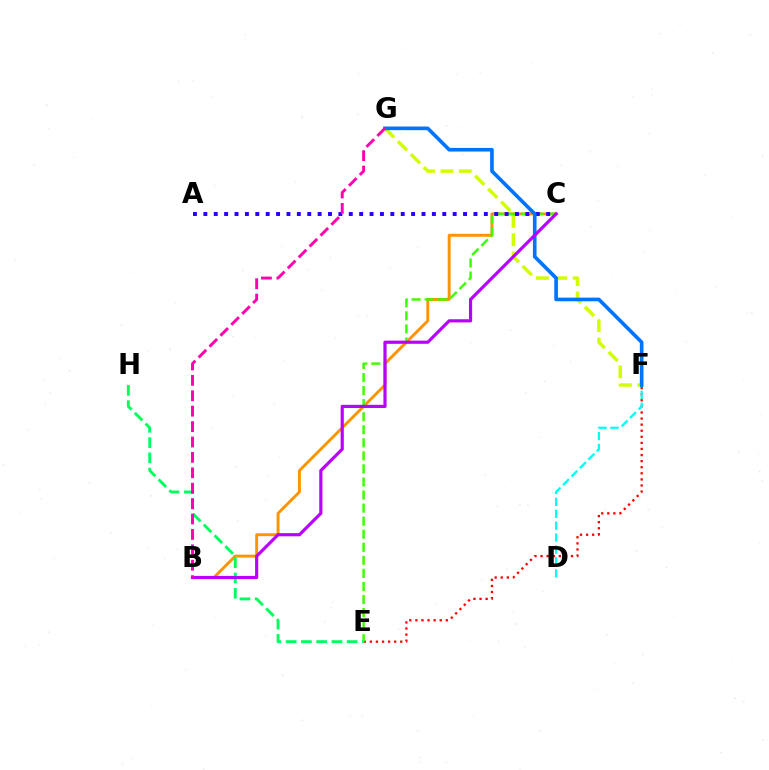{('F', 'G'): [{'color': '#d1ff00', 'line_style': 'dashed', 'thickness': 2.49}, {'color': '#0074ff', 'line_style': 'solid', 'thickness': 2.62}], ('B', 'C'): [{'color': '#ff9400', 'line_style': 'solid', 'thickness': 2.1}, {'color': '#b900ff', 'line_style': 'solid', 'thickness': 2.28}], ('E', 'F'): [{'color': '#ff0000', 'line_style': 'dotted', 'thickness': 1.65}], ('C', 'E'): [{'color': '#3dff00', 'line_style': 'dashed', 'thickness': 1.77}], ('D', 'F'): [{'color': '#00fff6', 'line_style': 'dashed', 'thickness': 1.62}], ('A', 'C'): [{'color': '#2500ff', 'line_style': 'dotted', 'thickness': 2.82}], ('E', 'H'): [{'color': '#00ff5c', 'line_style': 'dashed', 'thickness': 2.08}], ('B', 'G'): [{'color': '#ff00ac', 'line_style': 'dashed', 'thickness': 2.09}]}